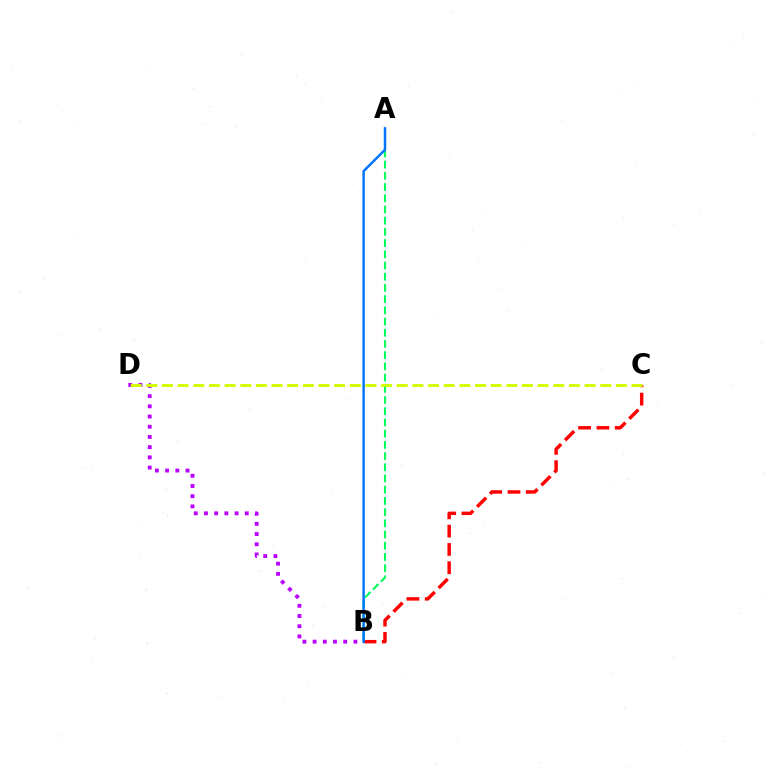{('B', 'D'): [{'color': '#b900ff', 'line_style': 'dotted', 'thickness': 2.77}], ('B', 'C'): [{'color': '#ff0000', 'line_style': 'dashed', 'thickness': 2.49}], ('A', 'B'): [{'color': '#00ff5c', 'line_style': 'dashed', 'thickness': 1.52}, {'color': '#0074ff', 'line_style': 'solid', 'thickness': 1.76}], ('C', 'D'): [{'color': '#d1ff00', 'line_style': 'dashed', 'thickness': 2.13}]}